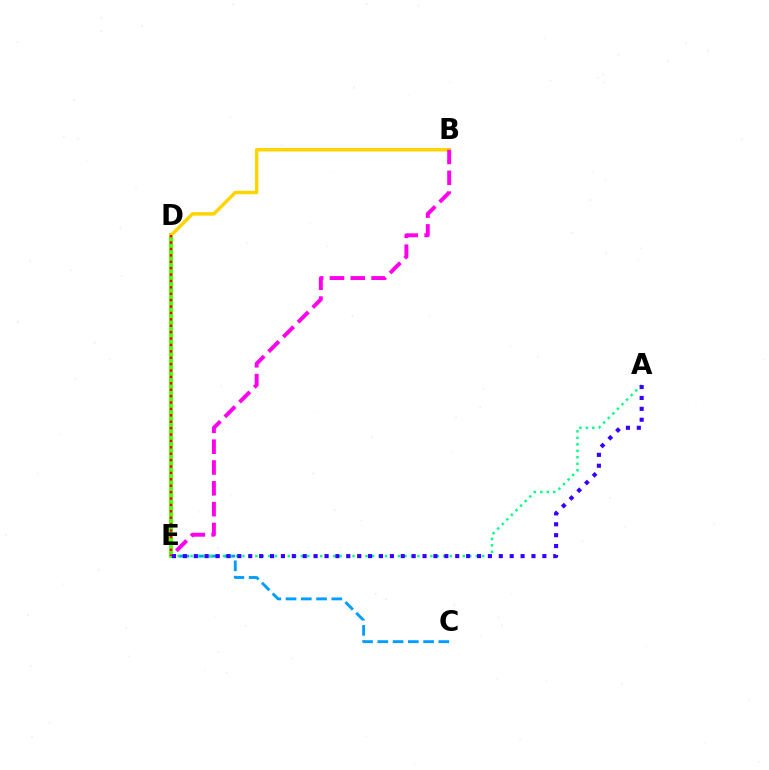{('C', 'E'): [{'color': '#009eff', 'line_style': 'dashed', 'thickness': 2.07}], ('D', 'E'): [{'color': '#4fff00', 'line_style': 'solid', 'thickness': 2.83}, {'color': '#ff0000', 'line_style': 'dotted', 'thickness': 1.74}], ('B', 'D'): [{'color': '#ffd500', 'line_style': 'solid', 'thickness': 2.5}], ('B', 'E'): [{'color': '#ff00ed', 'line_style': 'dashed', 'thickness': 2.83}], ('A', 'E'): [{'color': '#00ff86', 'line_style': 'dotted', 'thickness': 1.76}, {'color': '#3700ff', 'line_style': 'dotted', 'thickness': 2.96}]}